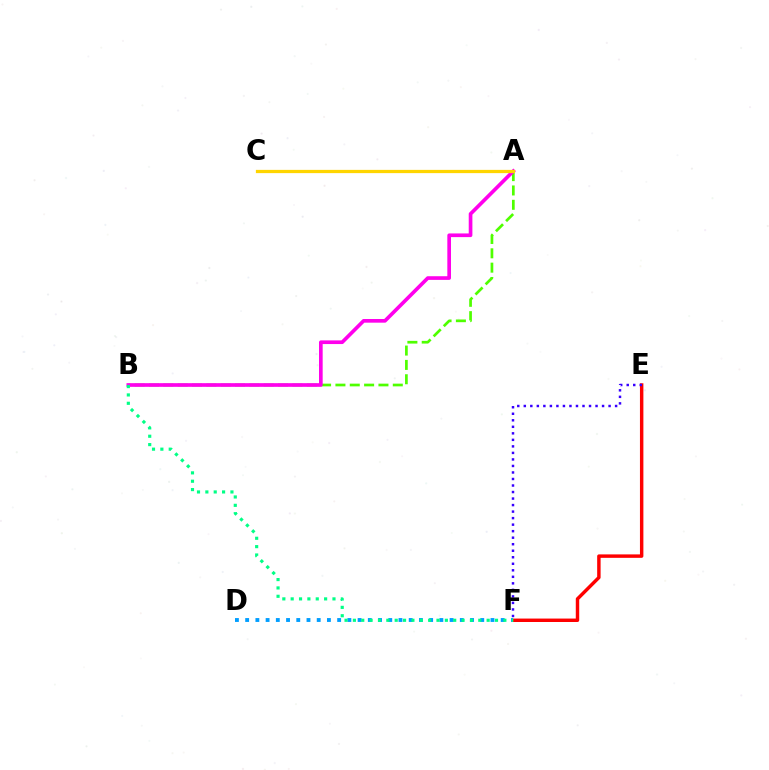{('A', 'B'): [{'color': '#4fff00', 'line_style': 'dashed', 'thickness': 1.95}, {'color': '#ff00ed', 'line_style': 'solid', 'thickness': 2.64}], ('E', 'F'): [{'color': '#ff0000', 'line_style': 'solid', 'thickness': 2.48}, {'color': '#3700ff', 'line_style': 'dotted', 'thickness': 1.77}], ('D', 'F'): [{'color': '#009eff', 'line_style': 'dotted', 'thickness': 2.78}], ('A', 'C'): [{'color': '#ffd500', 'line_style': 'solid', 'thickness': 2.34}], ('B', 'F'): [{'color': '#00ff86', 'line_style': 'dotted', 'thickness': 2.27}]}